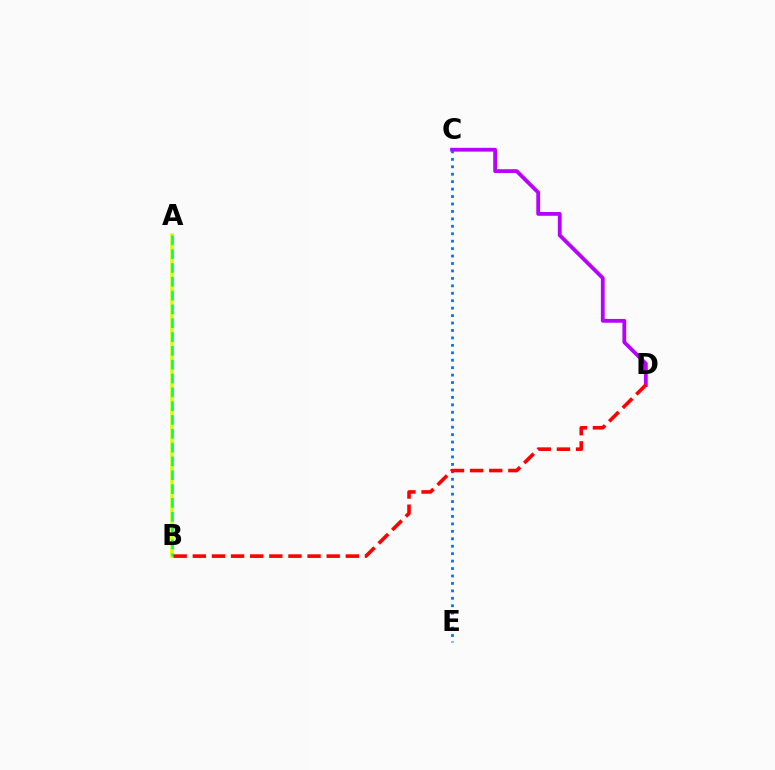{('A', 'B'): [{'color': '#d1ff00', 'line_style': 'solid', 'thickness': 2.54}, {'color': '#00ff5c', 'line_style': 'dashed', 'thickness': 1.88}], ('C', 'D'): [{'color': '#b900ff', 'line_style': 'solid', 'thickness': 2.73}], ('C', 'E'): [{'color': '#0074ff', 'line_style': 'dotted', 'thickness': 2.02}], ('B', 'D'): [{'color': '#ff0000', 'line_style': 'dashed', 'thickness': 2.6}]}